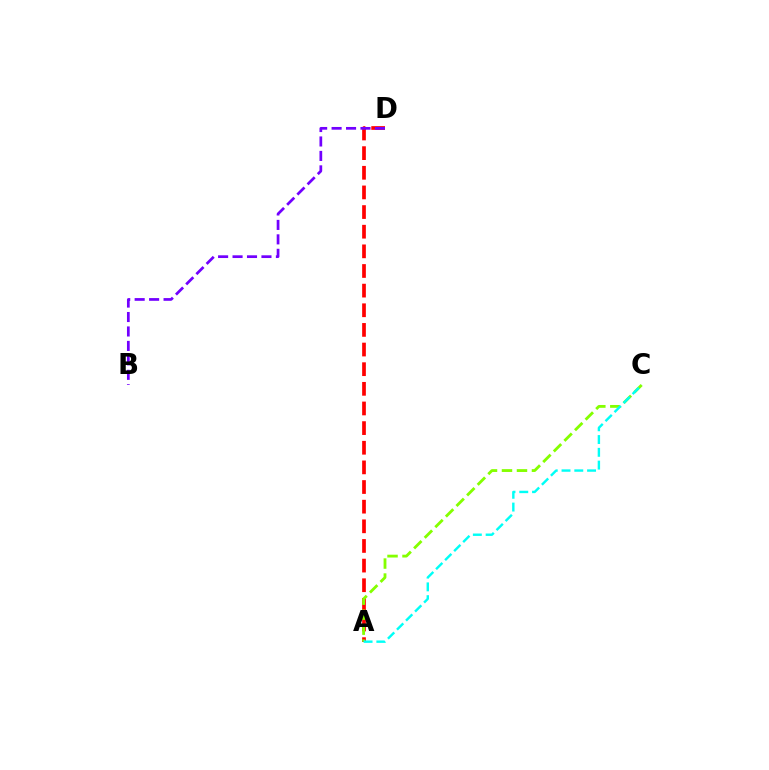{('A', 'D'): [{'color': '#ff0000', 'line_style': 'dashed', 'thickness': 2.67}], ('B', 'D'): [{'color': '#7200ff', 'line_style': 'dashed', 'thickness': 1.96}], ('A', 'C'): [{'color': '#84ff00', 'line_style': 'dashed', 'thickness': 2.04}, {'color': '#00fff6', 'line_style': 'dashed', 'thickness': 1.74}]}